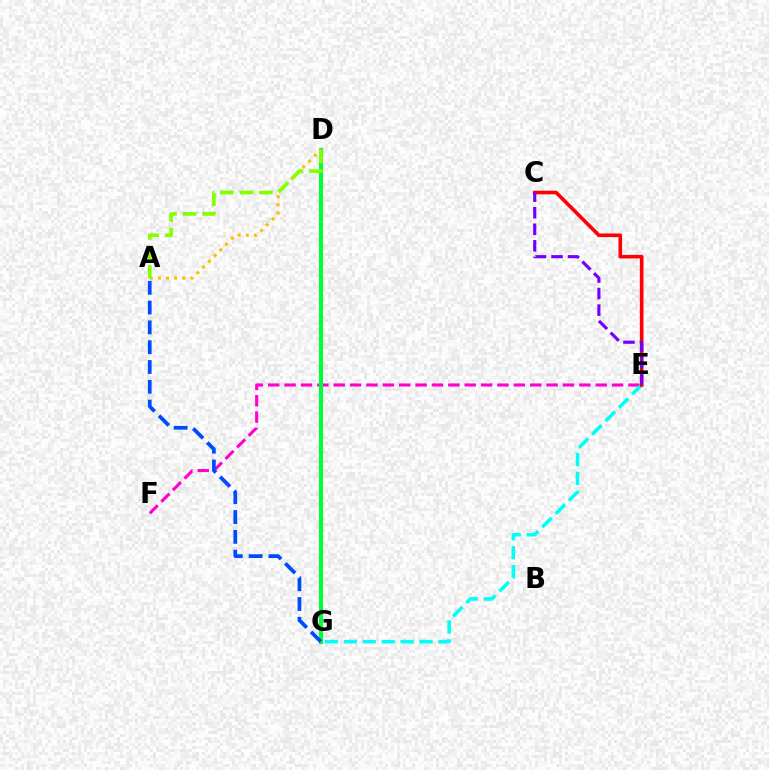{('E', 'F'): [{'color': '#ff00cf', 'line_style': 'dashed', 'thickness': 2.22}], ('D', 'G'): [{'color': '#00ff39', 'line_style': 'solid', 'thickness': 2.94}], ('E', 'G'): [{'color': '#00fff6', 'line_style': 'dashed', 'thickness': 2.57}], ('C', 'E'): [{'color': '#ff0000', 'line_style': 'solid', 'thickness': 2.6}, {'color': '#7200ff', 'line_style': 'dashed', 'thickness': 2.25}], ('A', 'D'): [{'color': '#ffbd00', 'line_style': 'dotted', 'thickness': 2.21}, {'color': '#84ff00', 'line_style': 'dashed', 'thickness': 2.66}], ('A', 'G'): [{'color': '#004bff', 'line_style': 'dashed', 'thickness': 2.69}]}